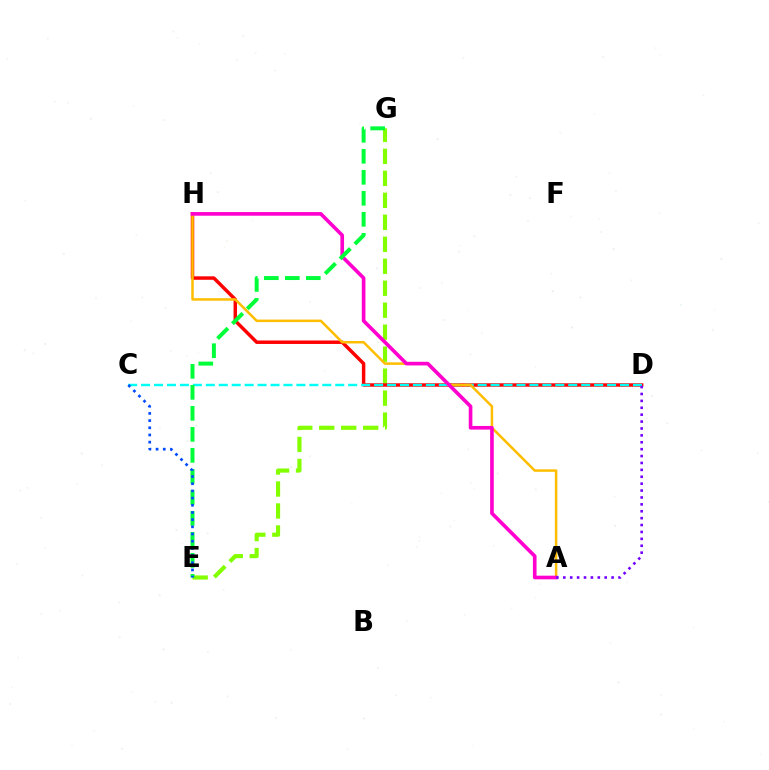{('E', 'G'): [{'color': '#84ff00', 'line_style': 'dashed', 'thickness': 2.99}, {'color': '#00ff39', 'line_style': 'dashed', 'thickness': 2.85}], ('D', 'H'): [{'color': '#ff0000', 'line_style': 'solid', 'thickness': 2.49}], ('C', 'D'): [{'color': '#00fff6', 'line_style': 'dashed', 'thickness': 1.76}], ('A', 'H'): [{'color': '#ffbd00', 'line_style': 'solid', 'thickness': 1.8}, {'color': '#ff00cf', 'line_style': 'solid', 'thickness': 2.62}], ('A', 'D'): [{'color': '#7200ff', 'line_style': 'dotted', 'thickness': 1.87}], ('C', 'E'): [{'color': '#004bff', 'line_style': 'dotted', 'thickness': 1.95}]}